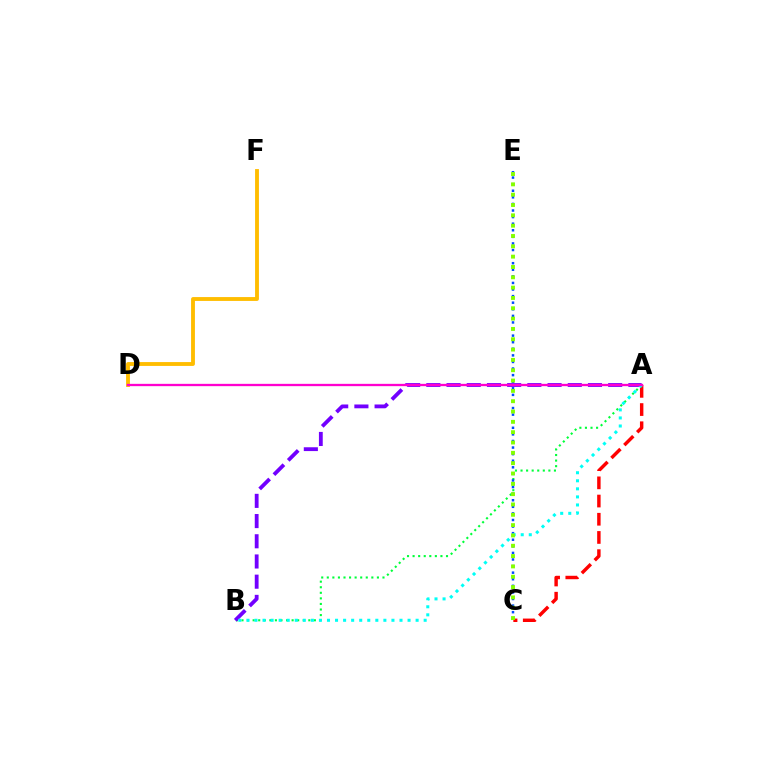{('A', 'B'): [{'color': '#00ff39', 'line_style': 'dotted', 'thickness': 1.51}, {'color': '#7200ff', 'line_style': 'dashed', 'thickness': 2.74}, {'color': '#00fff6', 'line_style': 'dotted', 'thickness': 2.19}], ('A', 'C'): [{'color': '#ff0000', 'line_style': 'dashed', 'thickness': 2.47}], ('C', 'E'): [{'color': '#004bff', 'line_style': 'dotted', 'thickness': 1.79}, {'color': '#84ff00', 'line_style': 'dotted', 'thickness': 2.81}], ('D', 'F'): [{'color': '#ffbd00', 'line_style': 'solid', 'thickness': 2.77}], ('A', 'D'): [{'color': '#ff00cf', 'line_style': 'solid', 'thickness': 1.67}]}